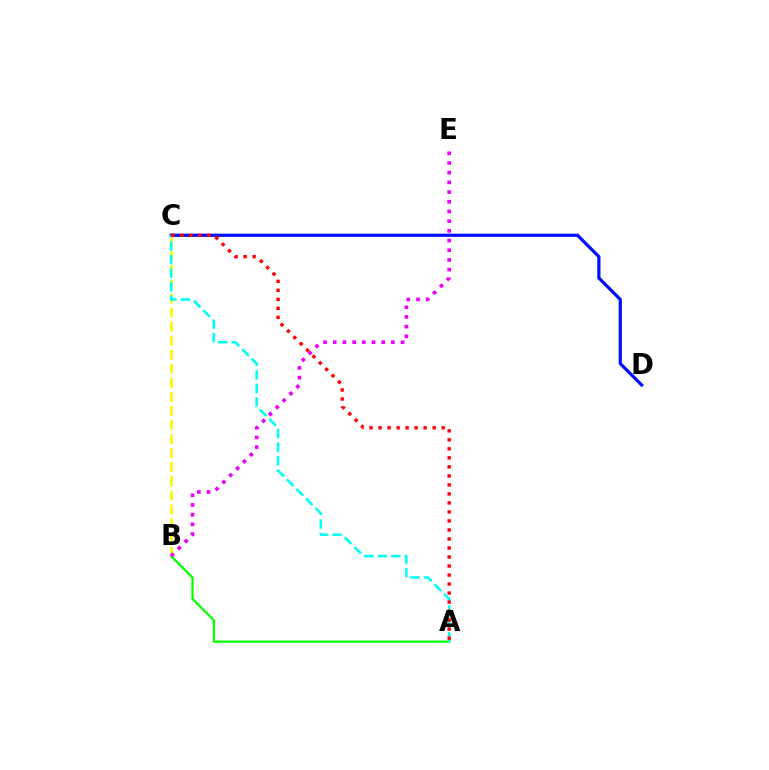{('A', 'B'): [{'color': '#08ff00', 'line_style': 'solid', 'thickness': 1.63}], ('B', 'C'): [{'color': '#fcf500', 'line_style': 'dashed', 'thickness': 1.91}], ('C', 'D'): [{'color': '#0010ff', 'line_style': 'solid', 'thickness': 2.31}], ('B', 'E'): [{'color': '#ee00ff', 'line_style': 'dotted', 'thickness': 2.63}], ('A', 'C'): [{'color': '#00fff6', 'line_style': 'dashed', 'thickness': 1.84}, {'color': '#ff0000', 'line_style': 'dotted', 'thickness': 2.45}]}